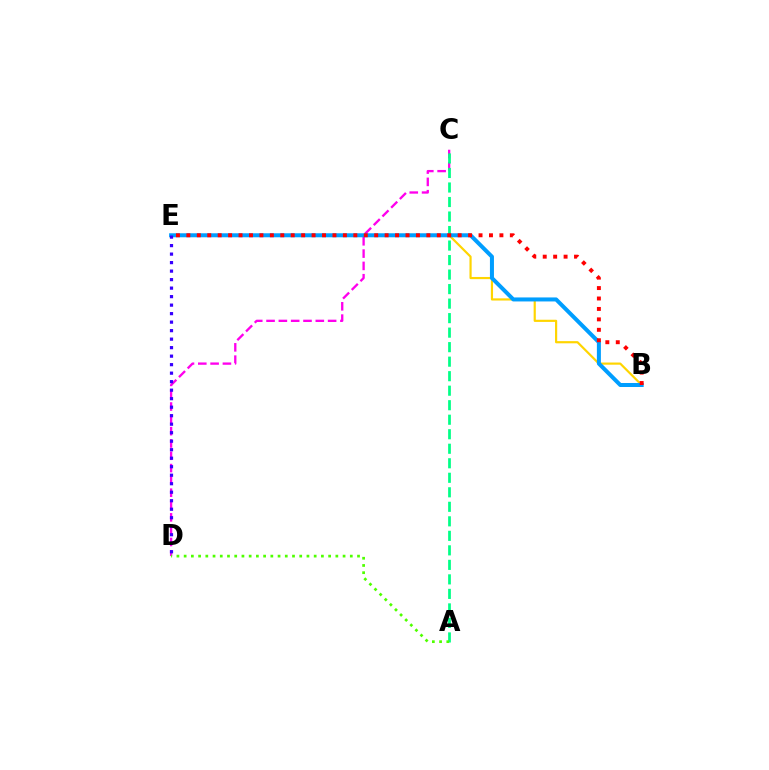{('C', 'D'): [{'color': '#ff00ed', 'line_style': 'dashed', 'thickness': 1.67}], ('A', 'C'): [{'color': '#00ff86', 'line_style': 'dashed', 'thickness': 1.97}], ('B', 'E'): [{'color': '#ffd500', 'line_style': 'solid', 'thickness': 1.57}, {'color': '#009eff', 'line_style': 'solid', 'thickness': 2.89}, {'color': '#ff0000', 'line_style': 'dotted', 'thickness': 2.84}], ('D', 'E'): [{'color': '#3700ff', 'line_style': 'dotted', 'thickness': 2.31}], ('A', 'D'): [{'color': '#4fff00', 'line_style': 'dotted', 'thickness': 1.96}]}